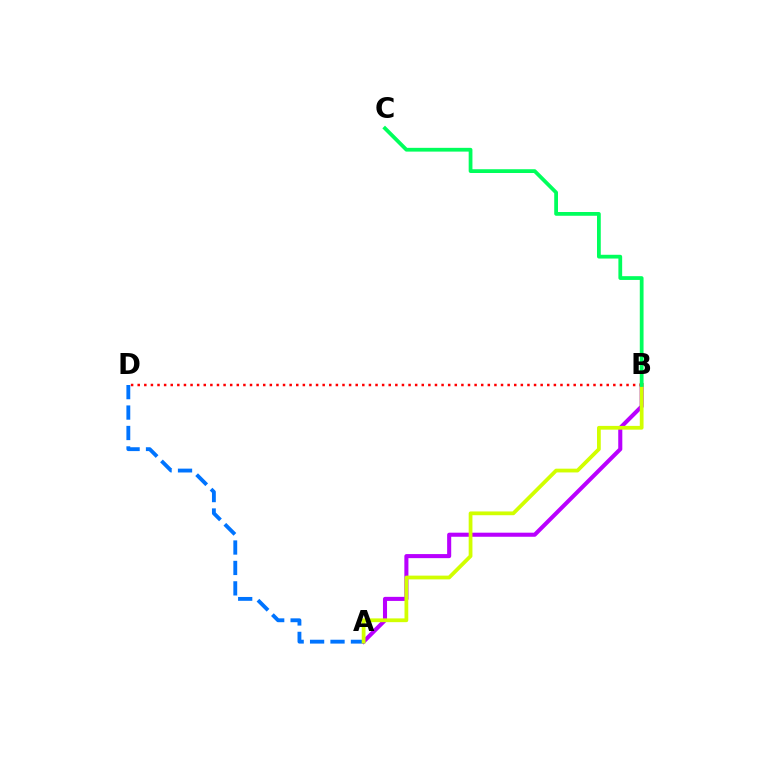{('A', 'B'): [{'color': '#b900ff', 'line_style': 'solid', 'thickness': 2.93}, {'color': '#d1ff00', 'line_style': 'solid', 'thickness': 2.71}], ('A', 'D'): [{'color': '#0074ff', 'line_style': 'dashed', 'thickness': 2.78}], ('B', 'D'): [{'color': '#ff0000', 'line_style': 'dotted', 'thickness': 1.79}], ('B', 'C'): [{'color': '#00ff5c', 'line_style': 'solid', 'thickness': 2.71}]}